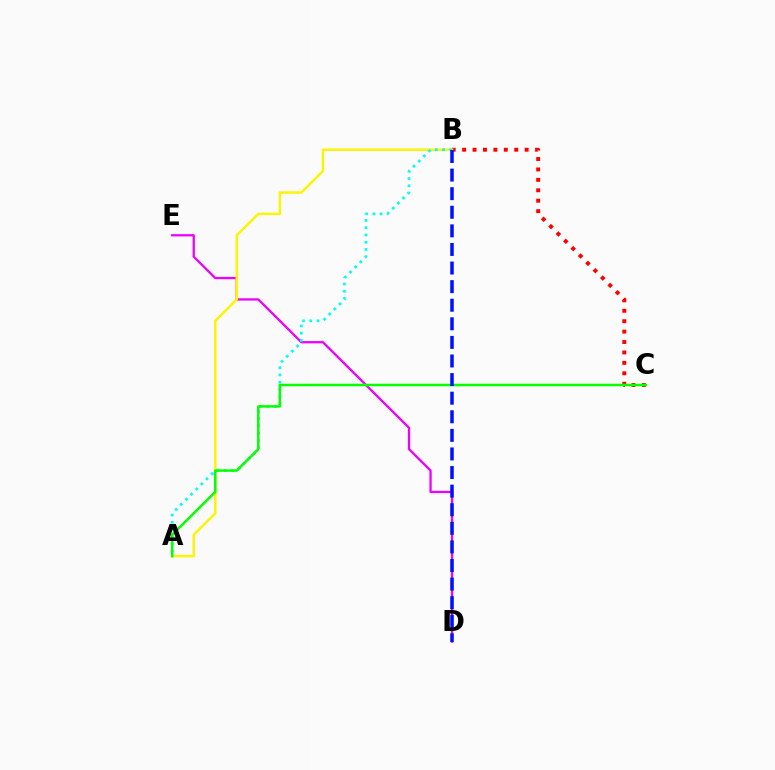{('D', 'E'): [{'color': '#ee00ff', 'line_style': 'solid', 'thickness': 1.65}], ('B', 'C'): [{'color': '#ff0000', 'line_style': 'dotted', 'thickness': 2.83}], ('A', 'B'): [{'color': '#fcf500', 'line_style': 'solid', 'thickness': 1.77}, {'color': '#00fff6', 'line_style': 'dotted', 'thickness': 1.97}], ('A', 'C'): [{'color': '#08ff00', 'line_style': 'solid', 'thickness': 1.81}], ('B', 'D'): [{'color': '#0010ff', 'line_style': 'dashed', 'thickness': 2.53}]}